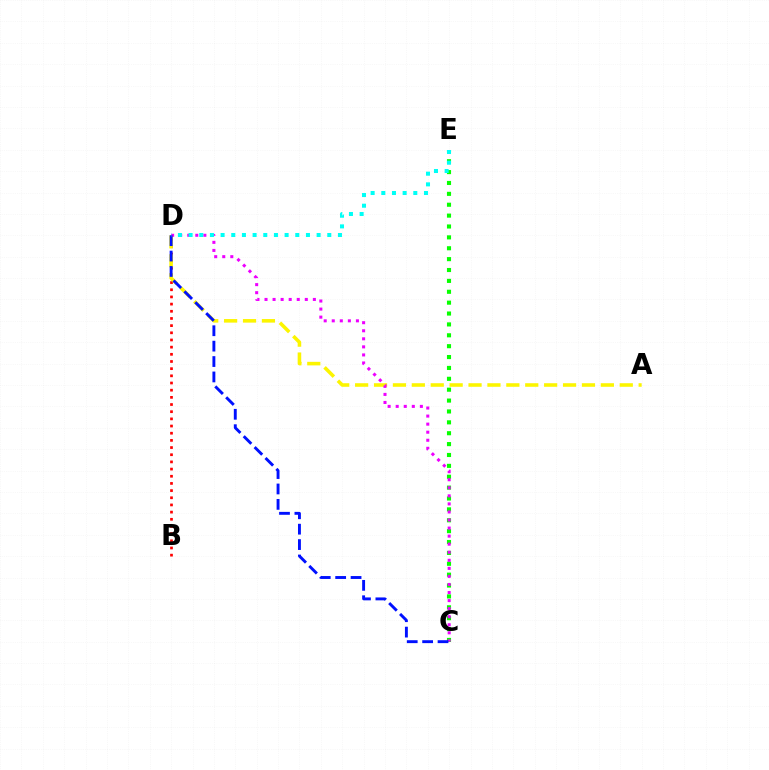{('B', 'D'): [{'color': '#ff0000', 'line_style': 'dotted', 'thickness': 1.95}], ('C', 'E'): [{'color': '#08ff00', 'line_style': 'dotted', 'thickness': 2.96}], ('A', 'D'): [{'color': '#fcf500', 'line_style': 'dashed', 'thickness': 2.57}], ('C', 'D'): [{'color': '#ee00ff', 'line_style': 'dotted', 'thickness': 2.19}, {'color': '#0010ff', 'line_style': 'dashed', 'thickness': 2.09}], ('D', 'E'): [{'color': '#00fff6', 'line_style': 'dotted', 'thickness': 2.9}]}